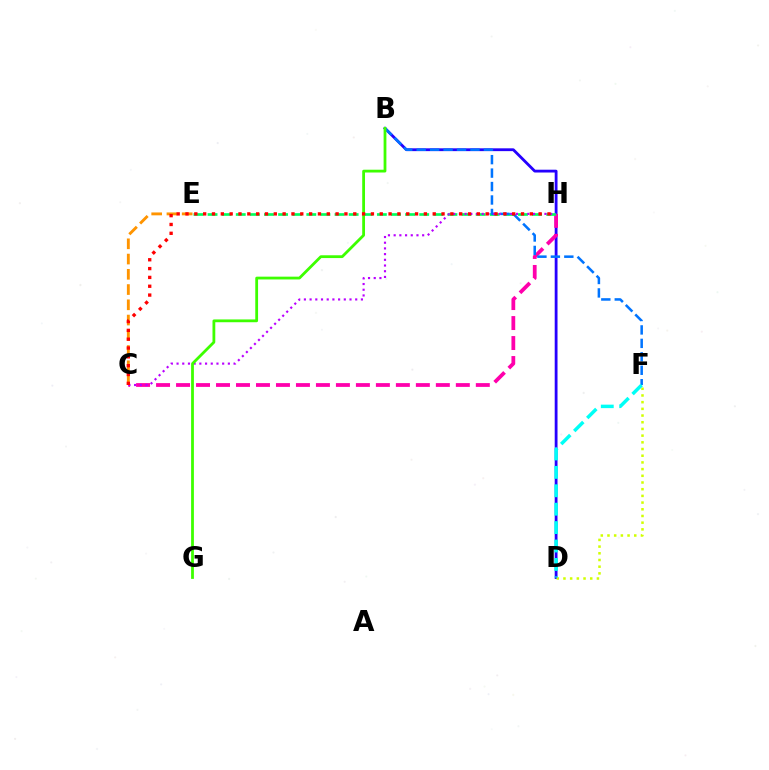{('B', 'D'): [{'color': '#2500ff', 'line_style': 'solid', 'thickness': 2.02}], ('C', 'H'): [{'color': '#ff00ac', 'line_style': 'dashed', 'thickness': 2.71}, {'color': '#b900ff', 'line_style': 'dotted', 'thickness': 1.55}, {'color': '#ff0000', 'line_style': 'dotted', 'thickness': 2.4}], ('D', 'F'): [{'color': '#d1ff00', 'line_style': 'dotted', 'thickness': 1.82}, {'color': '#00fff6', 'line_style': 'dashed', 'thickness': 2.5}], ('E', 'H'): [{'color': '#00ff5c', 'line_style': 'dashed', 'thickness': 1.92}], ('B', 'F'): [{'color': '#0074ff', 'line_style': 'dashed', 'thickness': 1.83}], ('C', 'E'): [{'color': '#ff9400', 'line_style': 'dashed', 'thickness': 2.07}], ('B', 'G'): [{'color': '#3dff00', 'line_style': 'solid', 'thickness': 2.01}]}